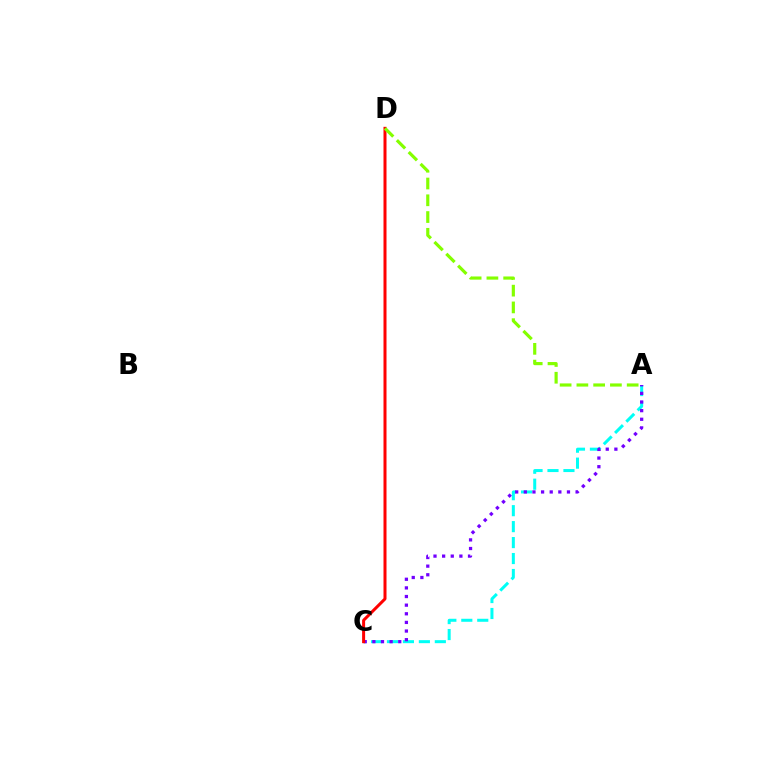{('A', 'C'): [{'color': '#00fff6', 'line_style': 'dashed', 'thickness': 2.17}, {'color': '#7200ff', 'line_style': 'dotted', 'thickness': 2.34}], ('C', 'D'): [{'color': '#ff0000', 'line_style': 'solid', 'thickness': 2.17}], ('A', 'D'): [{'color': '#84ff00', 'line_style': 'dashed', 'thickness': 2.28}]}